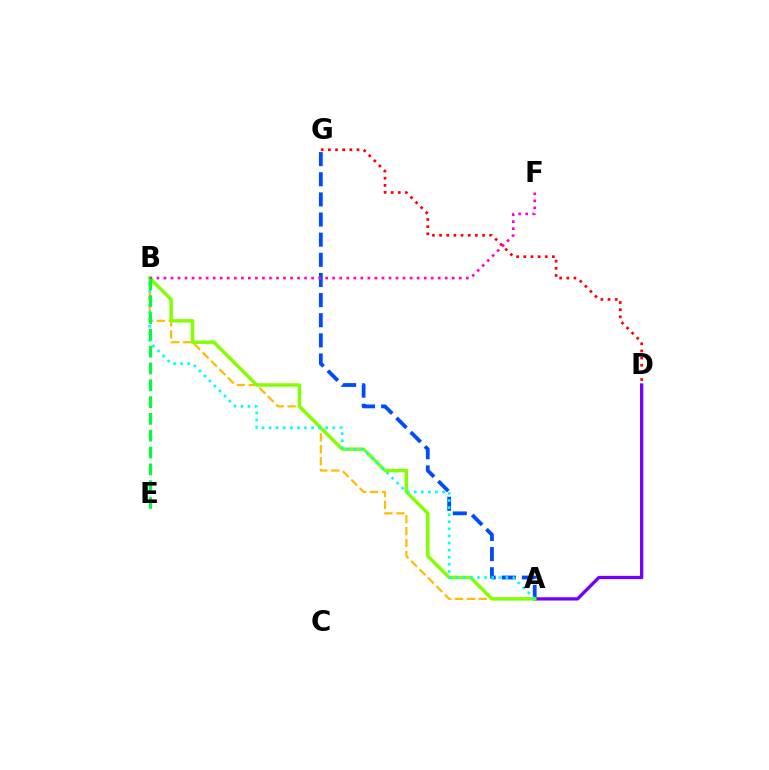{('A', 'G'): [{'color': '#004bff', 'line_style': 'dashed', 'thickness': 2.74}], ('A', 'B'): [{'color': '#ffbd00', 'line_style': 'dashed', 'thickness': 1.62}, {'color': '#84ff00', 'line_style': 'solid', 'thickness': 2.5}, {'color': '#00fff6', 'line_style': 'dotted', 'thickness': 1.93}], ('A', 'D'): [{'color': '#7200ff', 'line_style': 'solid', 'thickness': 2.37}], ('D', 'G'): [{'color': '#ff0000', 'line_style': 'dotted', 'thickness': 1.94}], ('B', 'F'): [{'color': '#ff00cf', 'line_style': 'dotted', 'thickness': 1.91}], ('B', 'E'): [{'color': '#00ff39', 'line_style': 'dashed', 'thickness': 2.28}]}